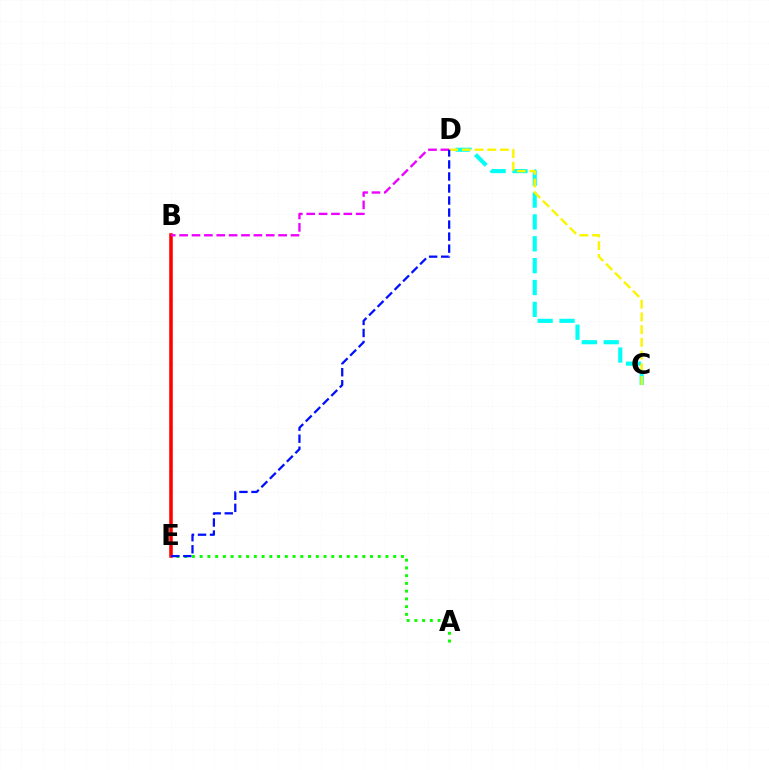{('C', 'D'): [{'color': '#00fff6', 'line_style': 'dashed', 'thickness': 2.97}, {'color': '#fcf500', 'line_style': 'dashed', 'thickness': 1.73}], ('B', 'E'): [{'color': '#ff0000', 'line_style': 'solid', 'thickness': 2.55}], ('B', 'D'): [{'color': '#ee00ff', 'line_style': 'dashed', 'thickness': 1.68}], ('A', 'E'): [{'color': '#08ff00', 'line_style': 'dotted', 'thickness': 2.1}], ('D', 'E'): [{'color': '#0010ff', 'line_style': 'dashed', 'thickness': 1.63}]}